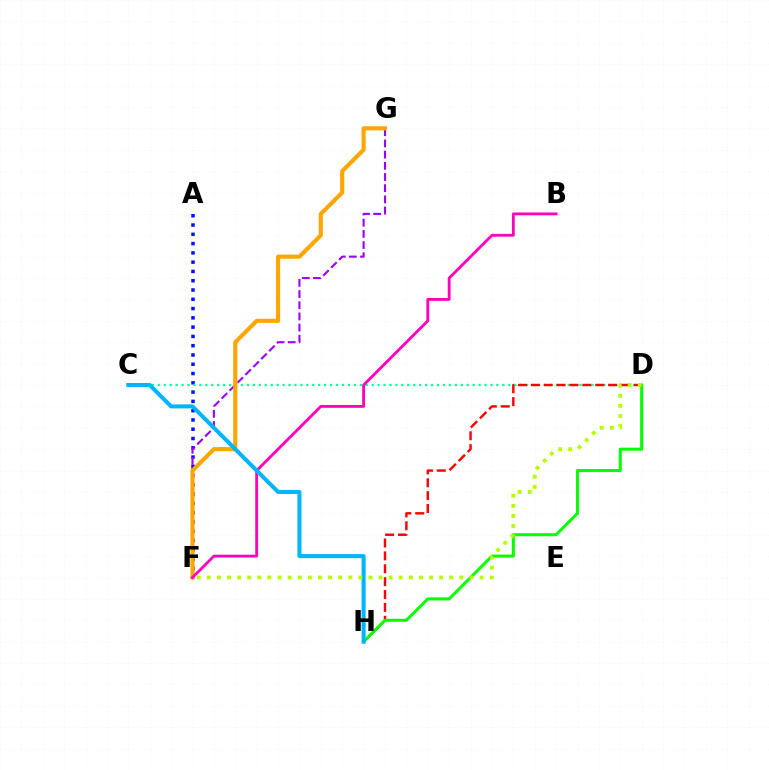{('A', 'F'): [{'color': '#0010ff', 'line_style': 'dotted', 'thickness': 2.52}], ('F', 'G'): [{'color': '#9b00ff', 'line_style': 'dashed', 'thickness': 1.52}, {'color': '#ffa500', 'line_style': 'solid', 'thickness': 2.97}], ('C', 'D'): [{'color': '#00ff9d', 'line_style': 'dotted', 'thickness': 1.61}], ('D', 'H'): [{'color': '#ff0000', 'line_style': 'dashed', 'thickness': 1.75}, {'color': '#08ff00', 'line_style': 'solid', 'thickness': 2.19}], ('B', 'F'): [{'color': '#ff00bd', 'line_style': 'solid', 'thickness': 2.04}], ('C', 'H'): [{'color': '#00b5ff', 'line_style': 'solid', 'thickness': 2.92}], ('D', 'F'): [{'color': '#b3ff00', 'line_style': 'dotted', 'thickness': 2.74}]}